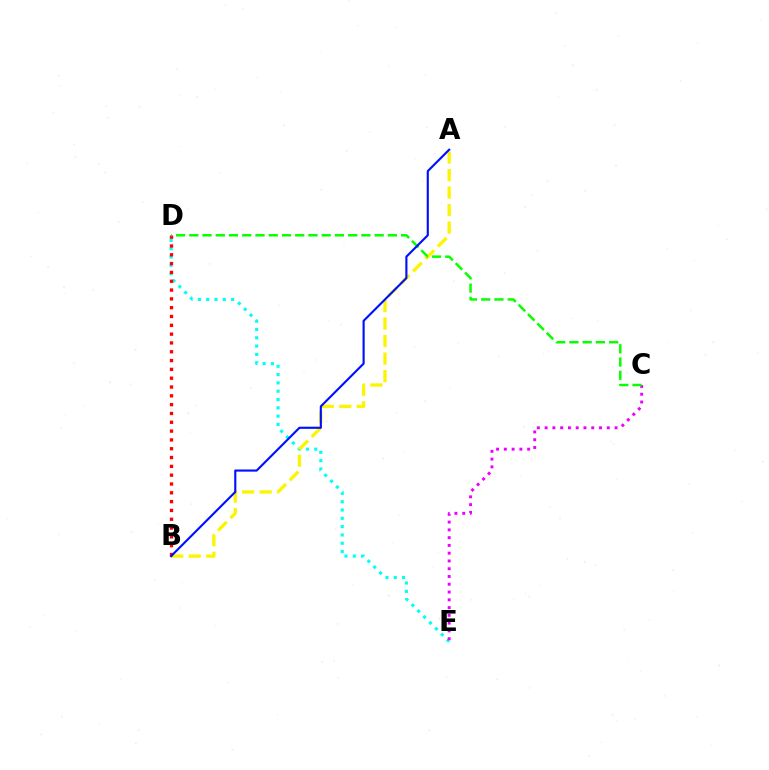{('D', 'E'): [{'color': '#00fff6', 'line_style': 'dotted', 'thickness': 2.26}], ('A', 'B'): [{'color': '#fcf500', 'line_style': 'dashed', 'thickness': 2.38}, {'color': '#0010ff', 'line_style': 'solid', 'thickness': 1.54}], ('C', 'E'): [{'color': '#ee00ff', 'line_style': 'dotted', 'thickness': 2.11}], ('B', 'D'): [{'color': '#ff0000', 'line_style': 'dotted', 'thickness': 2.4}], ('C', 'D'): [{'color': '#08ff00', 'line_style': 'dashed', 'thickness': 1.8}]}